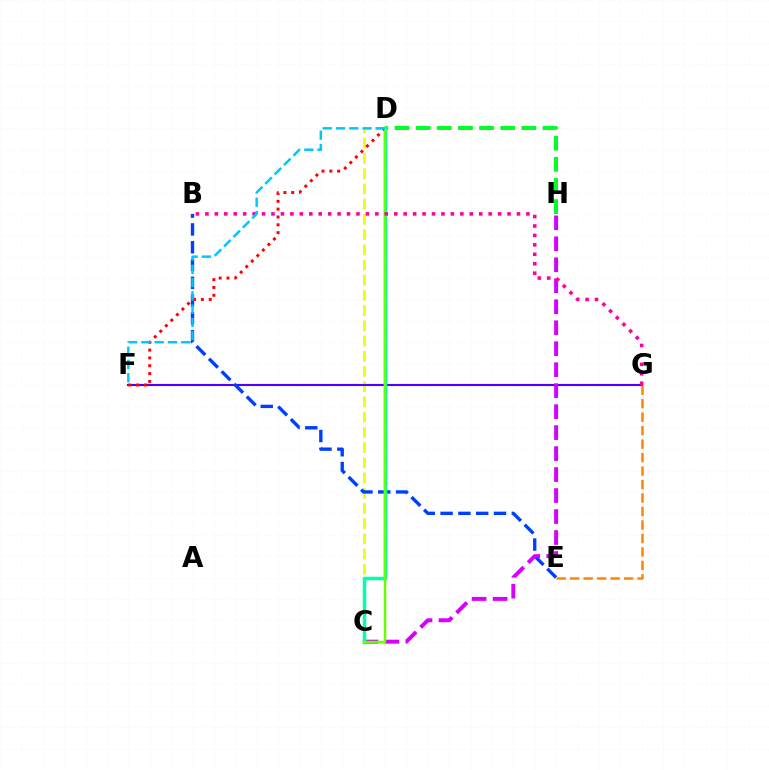{('C', 'D'): [{'color': '#eeff00', 'line_style': 'dashed', 'thickness': 2.07}, {'color': '#00ffaf', 'line_style': 'solid', 'thickness': 2.52}, {'color': '#66ff00', 'line_style': 'solid', 'thickness': 1.79}], ('F', 'G'): [{'color': '#4f00ff', 'line_style': 'solid', 'thickness': 1.53}], ('B', 'E'): [{'color': '#003fff', 'line_style': 'dashed', 'thickness': 2.42}], ('D', 'H'): [{'color': '#00ff27', 'line_style': 'dashed', 'thickness': 2.87}], ('C', 'H'): [{'color': '#d600ff', 'line_style': 'dashed', 'thickness': 2.85}], ('D', 'F'): [{'color': '#ff0000', 'line_style': 'dotted', 'thickness': 2.13}, {'color': '#00c7ff', 'line_style': 'dashed', 'thickness': 1.8}], ('E', 'G'): [{'color': '#ff8800', 'line_style': 'dashed', 'thickness': 1.83}], ('B', 'G'): [{'color': '#ff00a0', 'line_style': 'dotted', 'thickness': 2.57}]}